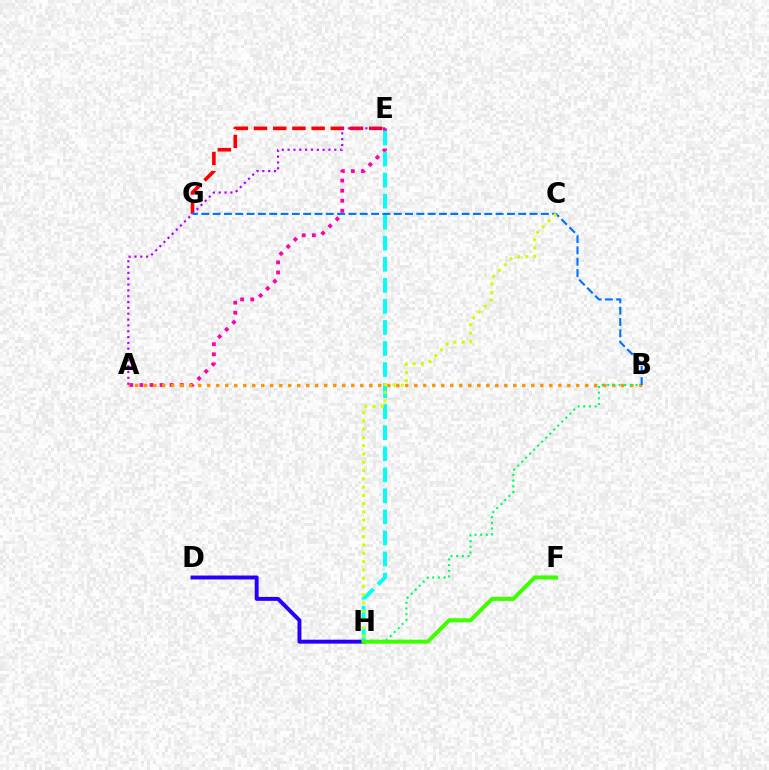{('D', 'H'): [{'color': '#2500ff', 'line_style': 'solid', 'thickness': 2.83}], ('A', 'E'): [{'color': '#ff00ac', 'line_style': 'dotted', 'thickness': 2.74}, {'color': '#b900ff', 'line_style': 'dotted', 'thickness': 1.58}], ('A', 'B'): [{'color': '#ff9400', 'line_style': 'dotted', 'thickness': 2.45}], ('E', 'G'): [{'color': '#ff0000', 'line_style': 'dashed', 'thickness': 2.61}], ('E', 'H'): [{'color': '#00fff6', 'line_style': 'dashed', 'thickness': 2.86}], ('B', 'H'): [{'color': '#00ff5c', 'line_style': 'dotted', 'thickness': 1.54}], ('B', 'G'): [{'color': '#0074ff', 'line_style': 'dashed', 'thickness': 1.54}], ('C', 'H'): [{'color': '#d1ff00', 'line_style': 'dotted', 'thickness': 2.25}], ('F', 'H'): [{'color': '#3dff00', 'line_style': 'solid', 'thickness': 2.89}]}